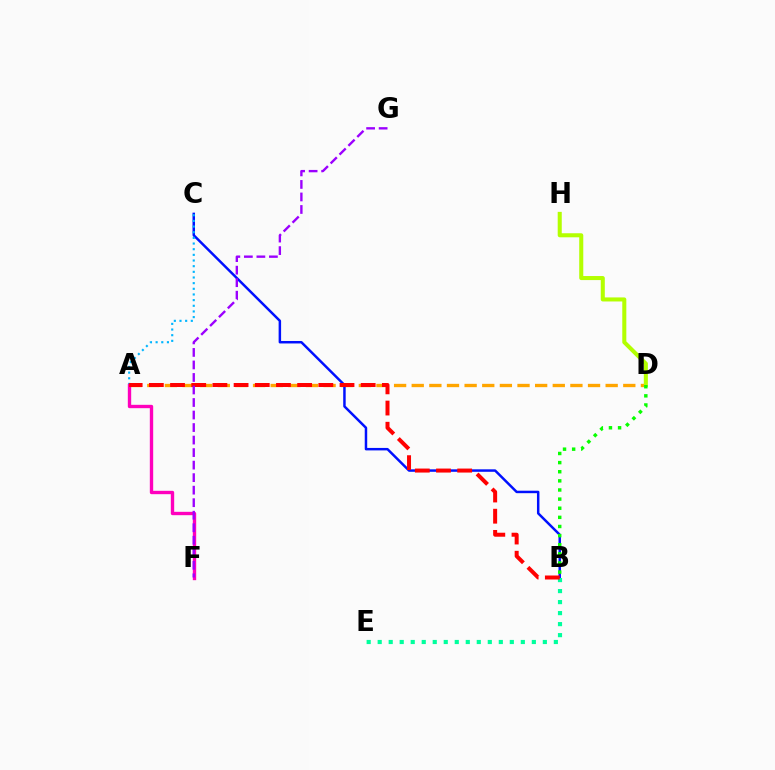{('A', 'D'): [{'color': '#ffa500', 'line_style': 'dashed', 'thickness': 2.4}], ('B', 'C'): [{'color': '#0010ff', 'line_style': 'solid', 'thickness': 1.78}], ('D', 'H'): [{'color': '#b3ff00', 'line_style': 'solid', 'thickness': 2.92}], ('A', 'C'): [{'color': '#00b5ff', 'line_style': 'dotted', 'thickness': 1.54}], ('B', 'E'): [{'color': '#00ff9d', 'line_style': 'dotted', 'thickness': 2.99}], ('A', 'F'): [{'color': '#ff00bd', 'line_style': 'solid', 'thickness': 2.42}], ('B', 'D'): [{'color': '#08ff00', 'line_style': 'dotted', 'thickness': 2.48}], ('A', 'B'): [{'color': '#ff0000', 'line_style': 'dashed', 'thickness': 2.88}], ('F', 'G'): [{'color': '#9b00ff', 'line_style': 'dashed', 'thickness': 1.7}]}